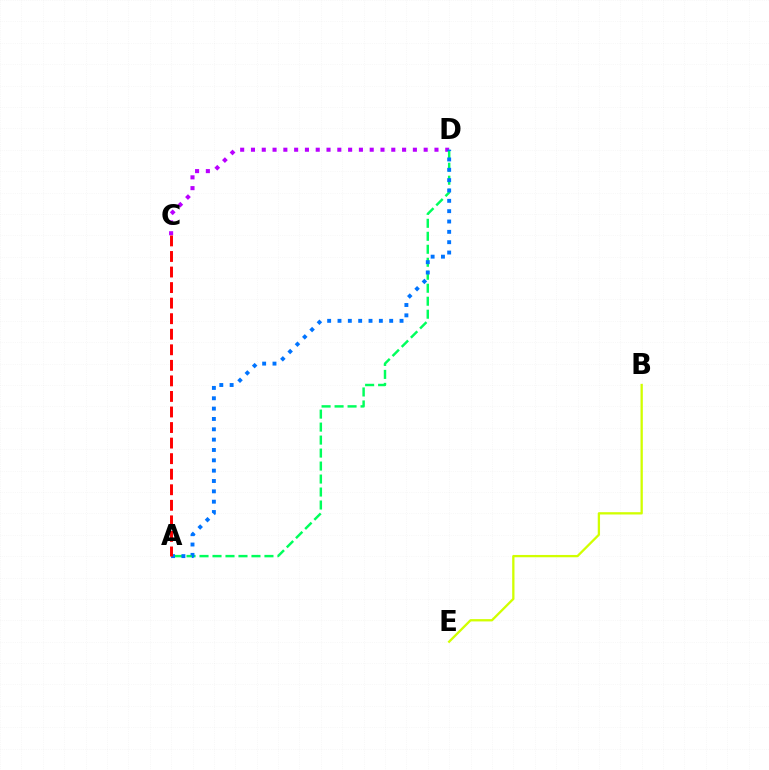{('B', 'E'): [{'color': '#d1ff00', 'line_style': 'solid', 'thickness': 1.66}], ('C', 'D'): [{'color': '#b900ff', 'line_style': 'dotted', 'thickness': 2.93}], ('A', 'D'): [{'color': '#00ff5c', 'line_style': 'dashed', 'thickness': 1.76}, {'color': '#0074ff', 'line_style': 'dotted', 'thickness': 2.81}], ('A', 'C'): [{'color': '#ff0000', 'line_style': 'dashed', 'thickness': 2.11}]}